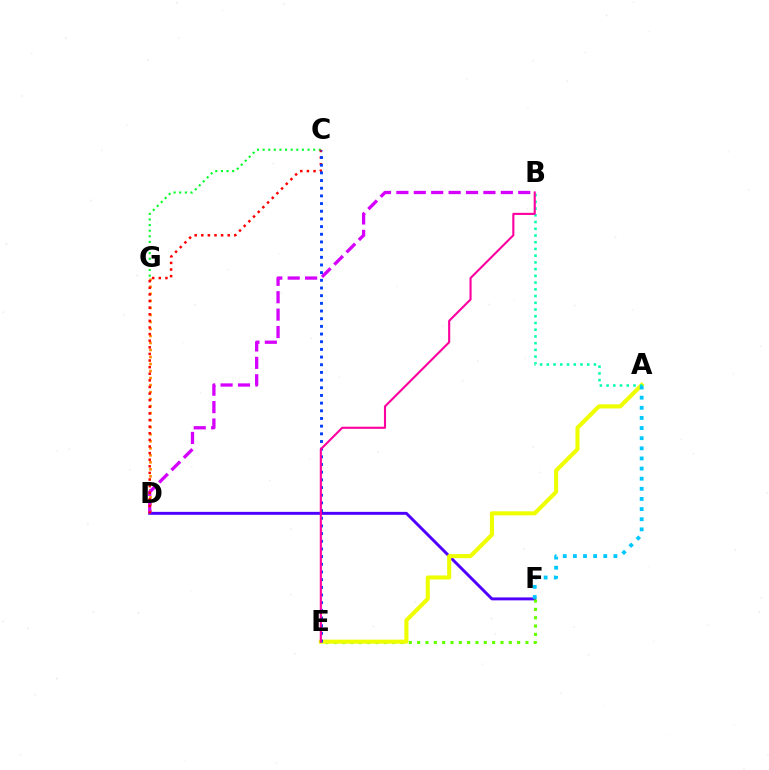{('D', 'G'): [{'color': '#ff8800', 'line_style': 'dotted', 'thickness': 1.91}], ('C', 'G'): [{'color': '#00ff27', 'line_style': 'dotted', 'thickness': 1.53}], ('D', 'F'): [{'color': '#4f00ff', 'line_style': 'solid', 'thickness': 2.12}], ('B', 'D'): [{'color': '#d600ff', 'line_style': 'dashed', 'thickness': 2.36}], ('C', 'D'): [{'color': '#ff0000', 'line_style': 'dotted', 'thickness': 1.8}], ('E', 'F'): [{'color': '#66ff00', 'line_style': 'dotted', 'thickness': 2.26}], ('A', 'E'): [{'color': '#eeff00', 'line_style': 'solid', 'thickness': 2.93}], ('A', 'B'): [{'color': '#00ffaf', 'line_style': 'dotted', 'thickness': 1.83}], ('C', 'E'): [{'color': '#003fff', 'line_style': 'dotted', 'thickness': 2.09}], ('A', 'F'): [{'color': '#00c7ff', 'line_style': 'dotted', 'thickness': 2.75}], ('B', 'E'): [{'color': '#ff00a0', 'line_style': 'solid', 'thickness': 1.52}]}